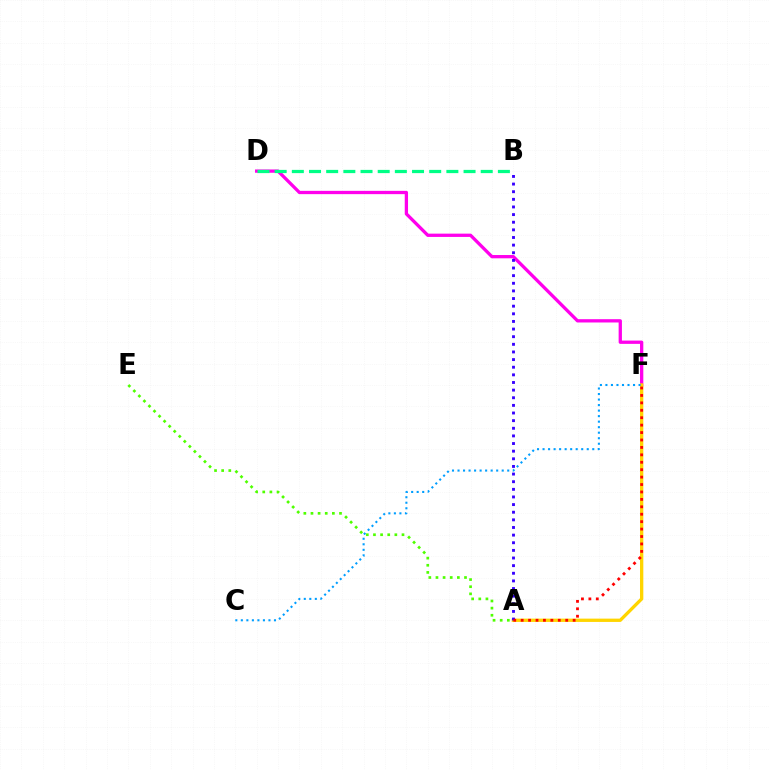{('D', 'F'): [{'color': '#ff00ed', 'line_style': 'solid', 'thickness': 2.37}], ('B', 'D'): [{'color': '#00ff86', 'line_style': 'dashed', 'thickness': 2.33}], ('A', 'F'): [{'color': '#ffd500', 'line_style': 'solid', 'thickness': 2.38}, {'color': '#ff0000', 'line_style': 'dotted', 'thickness': 2.02}], ('A', 'E'): [{'color': '#4fff00', 'line_style': 'dotted', 'thickness': 1.94}], ('A', 'B'): [{'color': '#3700ff', 'line_style': 'dotted', 'thickness': 2.07}], ('C', 'F'): [{'color': '#009eff', 'line_style': 'dotted', 'thickness': 1.5}]}